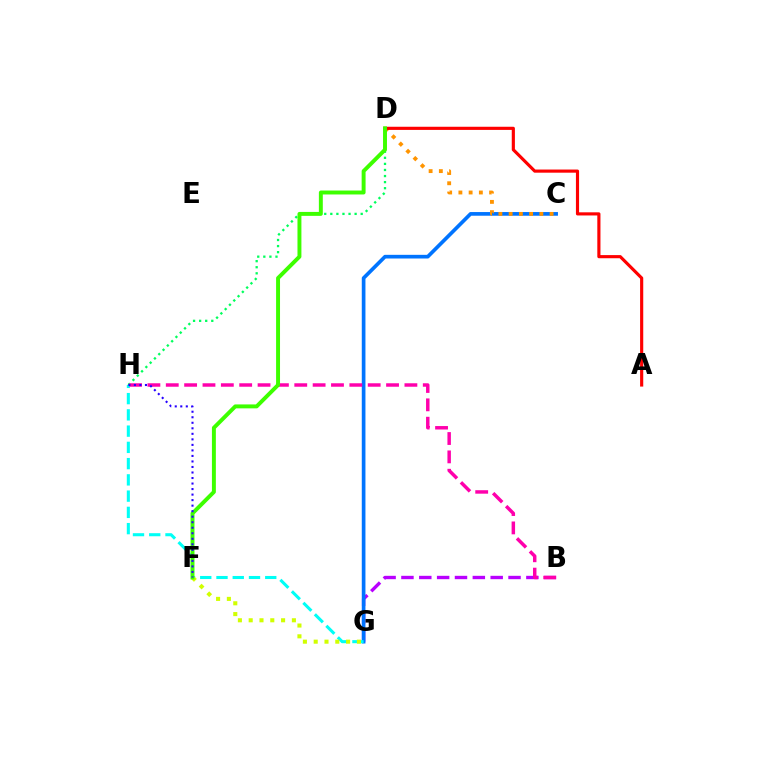{('B', 'G'): [{'color': '#b900ff', 'line_style': 'dashed', 'thickness': 2.42}], ('D', 'H'): [{'color': '#00ff5c', 'line_style': 'dotted', 'thickness': 1.65}], ('C', 'G'): [{'color': '#0074ff', 'line_style': 'solid', 'thickness': 2.65}], ('G', 'H'): [{'color': '#00fff6', 'line_style': 'dashed', 'thickness': 2.21}], ('F', 'G'): [{'color': '#d1ff00', 'line_style': 'dotted', 'thickness': 2.93}], ('C', 'D'): [{'color': '#ff9400', 'line_style': 'dotted', 'thickness': 2.78}], ('A', 'D'): [{'color': '#ff0000', 'line_style': 'solid', 'thickness': 2.27}], ('B', 'H'): [{'color': '#ff00ac', 'line_style': 'dashed', 'thickness': 2.49}], ('D', 'F'): [{'color': '#3dff00', 'line_style': 'solid', 'thickness': 2.83}], ('F', 'H'): [{'color': '#2500ff', 'line_style': 'dotted', 'thickness': 1.5}]}